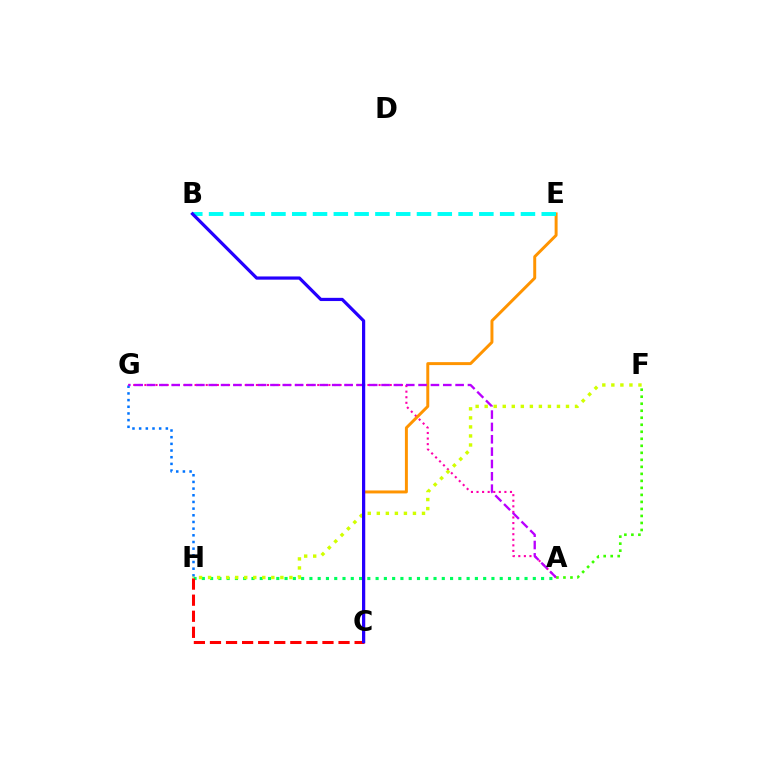{('A', 'H'): [{'color': '#00ff5c', 'line_style': 'dotted', 'thickness': 2.25}], ('A', 'G'): [{'color': '#ff00ac', 'line_style': 'dotted', 'thickness': 1.52}, {'color': '#b900ff', 'line_style': 'dashed', 'thickness': 1.68}], ('C', 'E'): [{'color': '#ff9400', 'line_style': 'solid', 'thickness': 2.13}], ('G', 'H'): [{'color': '#0074ff', 'line_style': 'dotted', 'thickness': 1.81}], ('F', 'H'): [{'color': '#d1ff00', 'line_style': 'dotted', 'thickness': 2.46}], ('B', 'E'): [{'color': '#00fff6', 'line_style': 'dashed', 'thickness': 2.82}], ('C', 'H'): [{'color': '#ff0000', 'line_style': 'dashed', 'thickness': 2.18}], ('B', 'C'): [{'color': '#2500ff', 'line_style': 'solid', 'thickness': 2.31}], ('A', 'F'): [{'color': '#3dff00', 'line_style': 'dotted', 'thickness': 1.91}]}